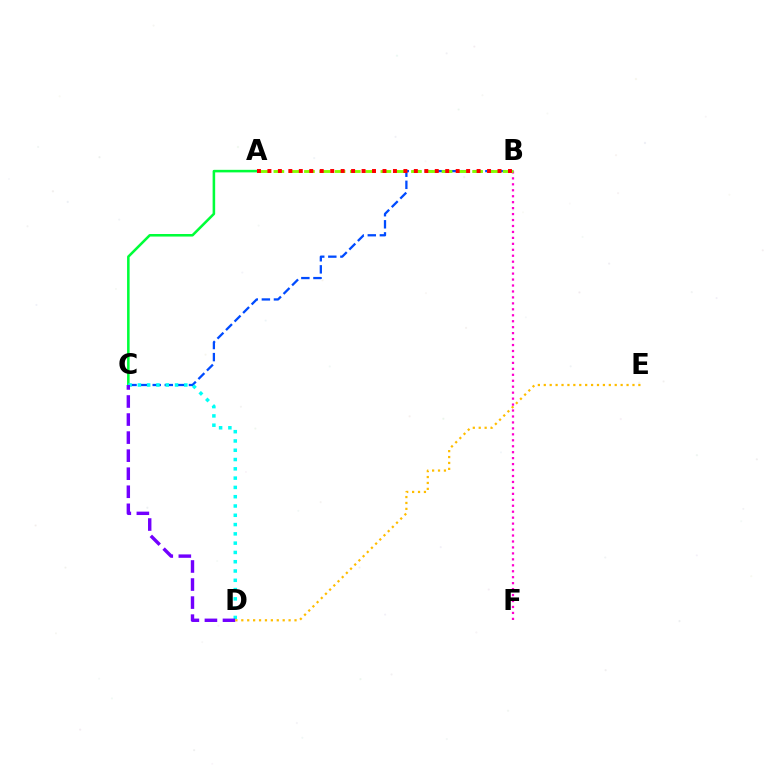{('B', 'C'): [{'color': '#004bff', 'line_style': 'dashed', 'thickness': 1.64}], ('A', 'C'): [{'color': '#00ff39', 'line_style': 'solid', 'thickness': 1.84}], ('C', 'D'): [{'color': '#00fff6', 'line_style': 'dotted', 'thickness': 2.52}, {'color': '#7200ff', 'line_style': 'dashed', 'thickness': 2.45}], ('D', 'E'): [{'color': '#ffbd00', 'line_style': 'dotted', 'thickness': 1.61}], ('B', 'F'): [{'color': '#ff00cf', 'line_style': 'dotted', 'thickness': 1.62}], ('A', 'B'): [{'color': '#84ff00', 'line_style': 'dashed', 'thickness': 2.08}, {'color': '#ff0000', 'line_style': 'dotted', 'thickness': 2.84}]}